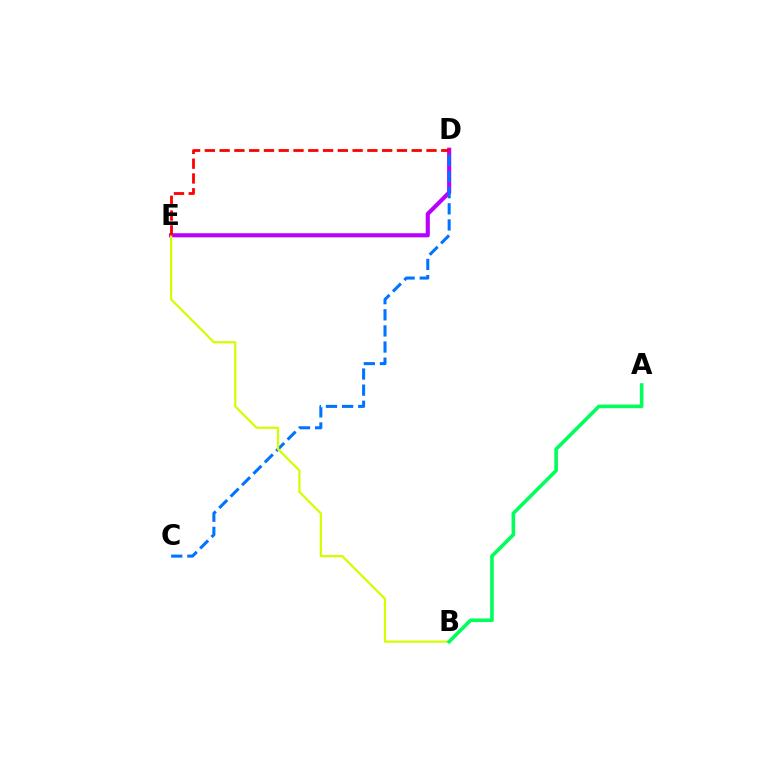{('D', 'E'): [{'color': '#b900ff', 'line_style': 'solid', 'thickness': 2.96}, {'color': '#ff0000', 'line_style': 'dashed', 'thickness': 2.01}], ('C', 'D'): [{'color': '#0074ff', 'line_style': 'dashed', 'thickness': 2.19}], ('B', 'E'): [{'color': '#d1ff00', 'line_style': 'solid', 'thickness': 1.6}], ('A', 'B'): [{'color': '#00ff5c', 'line_style': 'solid', 'thickness': 2.59}]}